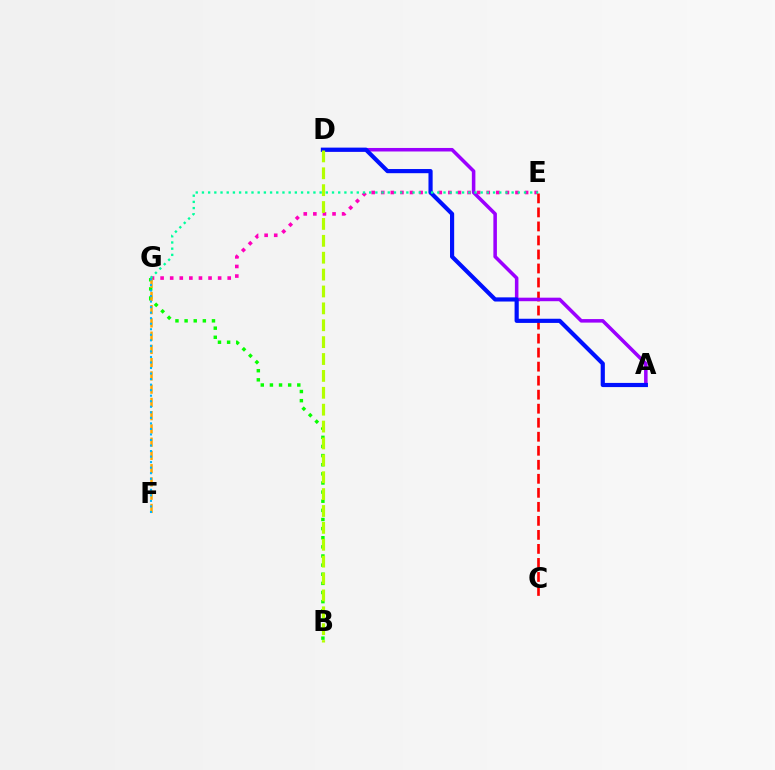{('E', 'G'): [{'color': '#ff00bd', 'line_style': 'dotted', 'thickness': 2.61}, {'color': '#00ff9d', 'line_style': 'dotted', 'thickness': 1.68}], ('C', 'E'): [{'color': '#ff0000', 'line_style': 'dashed', 'thickness': 1.9}], ('B', 'G'): [{'color': '#08ff00', 'line_style': 'dotted', 'thickness': 2.48}], ('A', 'D'): [{'color': '#9b00ff', 'line_style': 'solid', 'thickness': 2.54}, {'color': '#0010ff', 'line_style': 'solid', 'thickness': 3.0}], ('F', 'G'): [{'color': '#ffa500', 'line_style': 'dashed', 'thickness': 1.8}, {'color': '#00b5ff', 'line_style': 'dotted', 'thickness': 1.5}], ('B', 'D'): [{'color': '#b3ff00', 'line_style': 'dashed', 'thickness': 2.29}]}